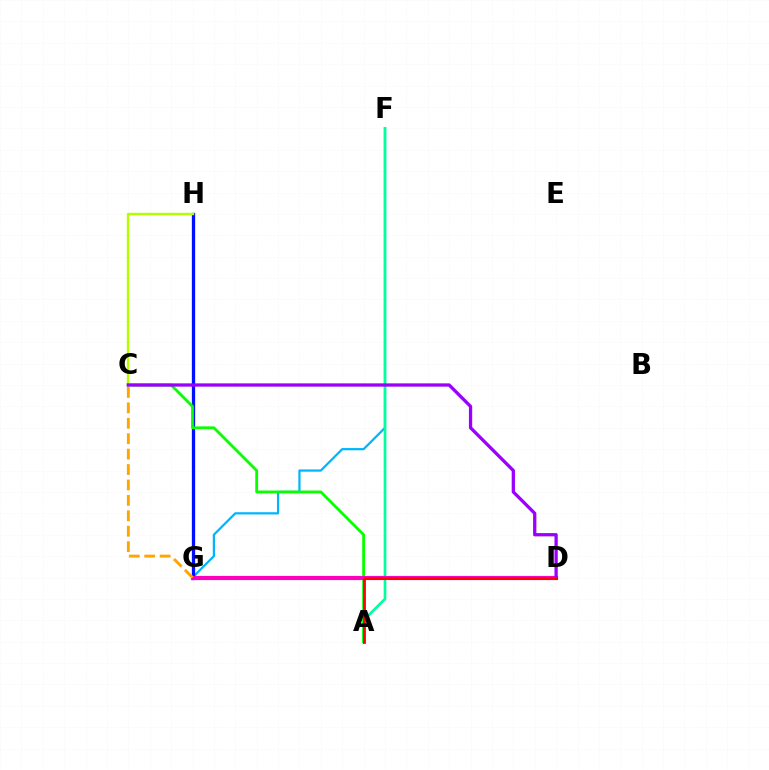{('F', 'G'): [{'color': '#00b5ff', 'line_style': 'solid', 'thickness': 1.6}], ('A', 'F'): [{'color': '#00ff9d', 'line_style': 'solid', 'thickness': 1.92}], ('G', 'H'): [{'color': '#0010ff', 'line_style': 'solid', 'thickness': 2.36}], ('C', 'H'): [{'color': '#b3ff00', 'line_style': 'solid', 'thickness': 1.75}], ('A', 'C'): [{'color': '#08ff00', 'line_style': 'solid', 'thickness': 2.02}], ('D', 'G'): [{'color': '#ff00bd', 'line_style': 'solid', 'thickness': 2.99}], ('C', 'D'): [{'color': '#9b00ff', 'line_style': 'solid', 'thickness': 2.36}], ('A', 'D'): [{'color': '#ff0000', 'line_style': 'solid', 'thickness': 2.02}], ('C', 'G'): [{'color': '#ffa500', 'line_style': 'dashed', 'thickness': 2.1}]}